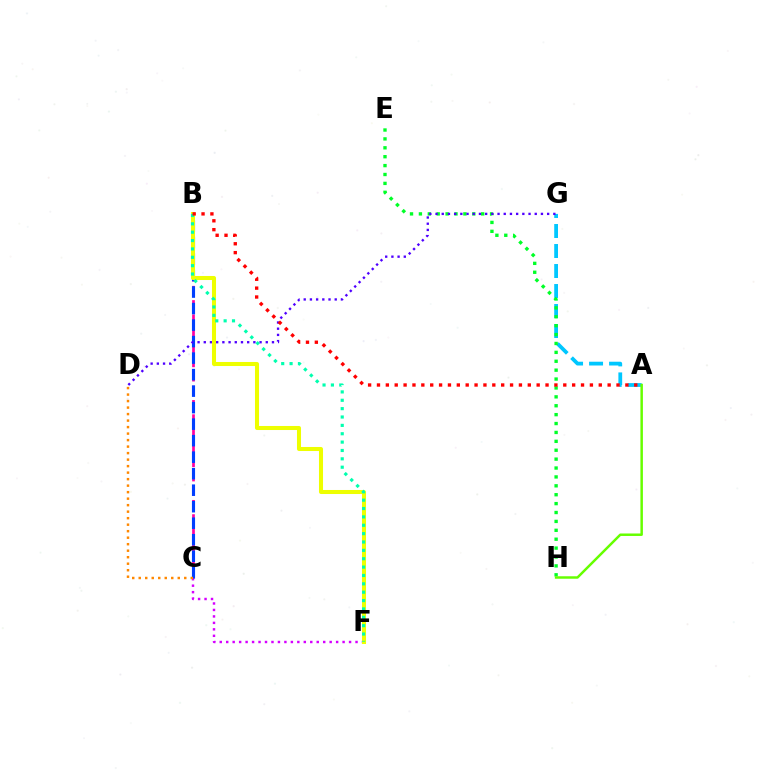{('C', 'F'): [{'color': '#d600ff', 'line_style': 'dotted', 'thickness': 1.76}], ('B', 'C'): [{'color': '#ff00a0', 'line_style': 'dashed', 'thickness': 1.94}, {'color': '#003fff', 'line_style': 'dashed', 'thickness': 2.24}], ('A', 'G'): [{'color': '#00c7ff', 'line_style': 'dashed', 'thickness': 2.72}], ('E', 'H'): [{'color': '#00ff27', 'line_style': 'dotted', 'thickness': 2.42}], ('D', 'G'): [{'color': '#4f00ff', 'line_style': 'dotted', 'thickness': 1.68}], ('B', 'F'): [{'color': '#eeff00', 'line_style': 'solid', 'thickness': 2.91}, {'color': '#00ffaf', 'line_style': 'dotted', 'thickness': 2.27}], ('A', 'B'): [{'color': '#ff0000', 'line_style': 'dotted', 'thickness': 2.41}], ('C', 'D'): [{'color': '#ff8800', 'line_style': 'dotted', 'thickness': 1.77}], ('A', 'H'): [{'color': '#66ff00', 'line_style': 'solid', 'thickness': 1.78}]}